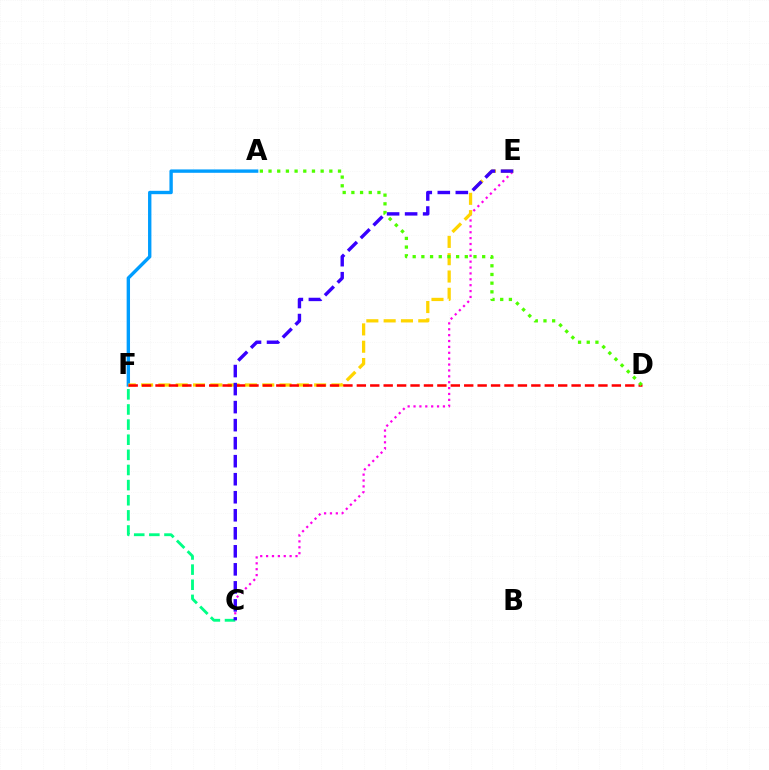{('A', 'F'): [{'color': '#009eff', 'line_style': 'solid', 'thickness': 2.43}], ('C', 'E'): [{'color': '#ff00ed', 'line_style': 'dotted', 'thickness': 1.6}, {'color': '#3700ff', 'line_style': 'dashed', 'thickness': 2.45}], ('C', 'F'): [{'color': '#00ff86', 'line_style': 'dashed', 'thickness': 2.05}], ('E', 'F'): [{'color': '#ffd500', 'line_style': 'dashed', 'thickness': 2.35}], ('D', 'F'): [{'color': '#ff0000', 'line_style': 'dashed', 'thickness': 1.82}], ('A', 'D'): [{'color': '#4fff00', 'line_style': 'dotted', 'thickness': 2.36}]}